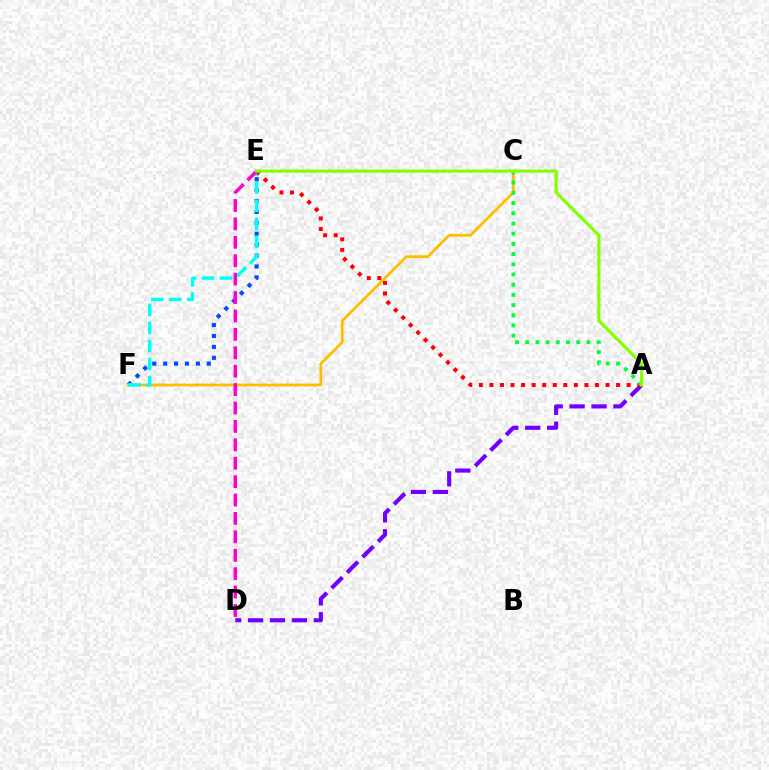{('E', 'F'): [{'color': '#004bff', 'line_style': 'dotted', 'thickness': 2.96}, {'color': '#00fff6', 'line_style': 'dashed', 'thickness': 2.45}], ('C', 'F'): [{'color': '#ffbd00', 'line_style': 'solid', 'thickness': 1.99}], ('A', 'D'): [{'color': '#7200ff', 'line_style': 'dashed', 'thickness': 2.98}], ('A', 'E'): [{'color': '#ff0000', 'line_style': 'dotted', 'thickness': 2.87}, {'color': '#84ff00', 'line_style': 'solid', 'thickness': 2.27}], ('D', 'E'): [{'color': '#ff00cf', 'line_style': 'dashed', 'thickness': 2.5}], ('A', 'C'): [{'color': '#00ff39', 'line_style': 'dotted', 'thickness': 2.77}]}